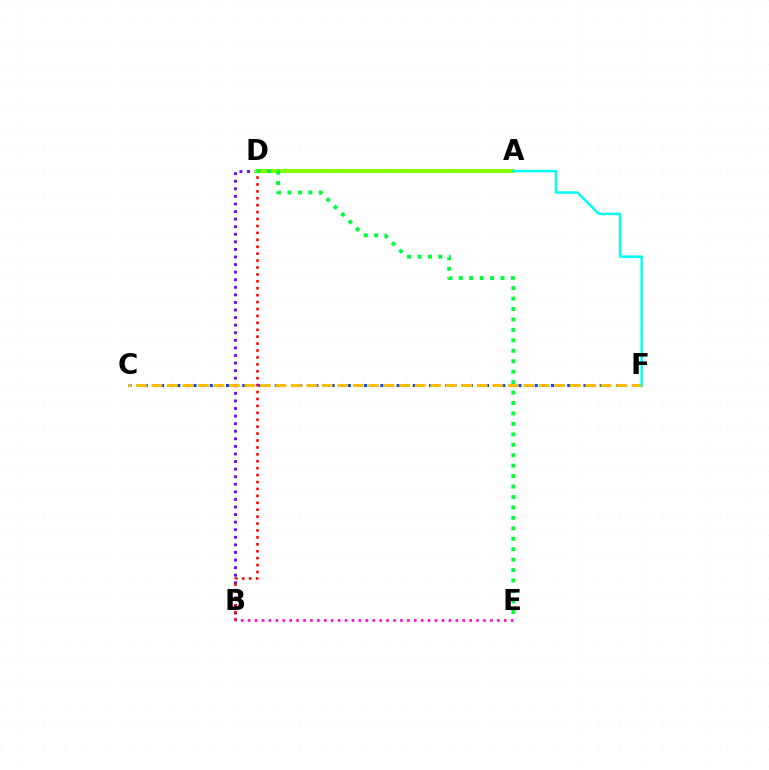{('B', 'D'): [{'color': '#7200ff', 'line_style': 'dotted', 'thickness': 2.06}, {'color': '#ff0000', 'line_style': 'dotted', 'thickness': 1.88}], ('B', 'E'): [{'color': '#ff00cf', 'line_style': 'dotted', 'thickness': 1.88}], ('A', 'D'): [{'color': '#84ff00', 'line_style': 'solid', 'thickness': 2.86}], ('D', 'E'): [{'color': '#00ff39', 'line_style': 'dotted', 'thickness': 2.84}], ('C', 'F'): [{'color': '#004bff', 'line_style': 'dotted', 'thickness': 2.21}, {'color': '#ffbd00', 'line_style': 'dashed', 'thickness': 2.1}], ('A', 'F'): [{'color': '#00fff6', 'line_style': 'solid', 'thickness': 1.78}]}